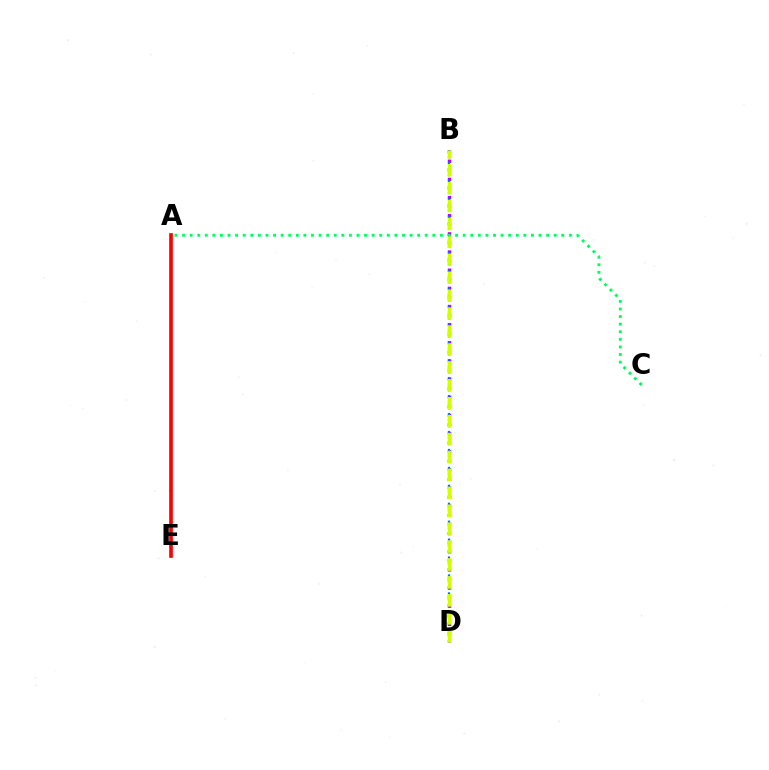{('B', 'D'): [{'color': '#b900ff', 'line_style': 'dotted', 'thickness': 2.47}, {'color': '#0074ff', 'line_style': 'dotted', 'thickness': 1.62}, {'color': '#d1ff00', 'line_style': 'dashed', 'thickness': 2.43}], ('A', 'E'): [{'color': '#ff0000', 'line_style': 'solid', 'thickness': 2.64}], ('A', 'C'): [{'color': '#00ff5c', 'line_style': 'dotted', 'thickness': 2.06}]}